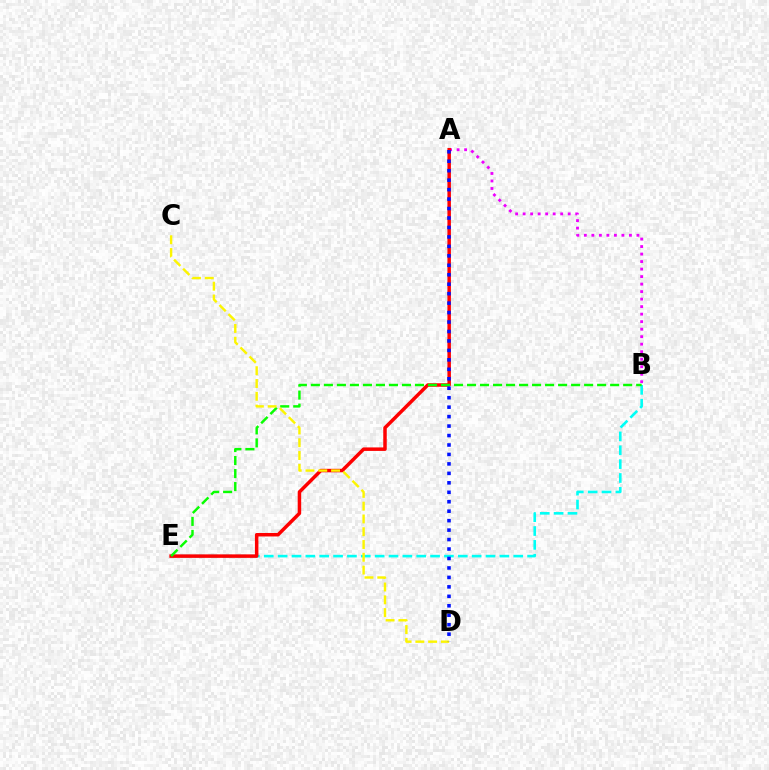{('A', 'B'): [{'color': '#ee00ff', 'line_style': 'dotted', 'thickness': 2.04}], ('B', 'E'): [{'color': '#00fff6', 'line_style': 'dashed', 'thickness': 1.88}, {'color': '#08ff00', 'line_style': 'dashed', 'thickness': 1.77}], ('A', 'E'): [{'color': '#ff0000', 'line_style': 'solid', 'thickness': 2.51}], ('C', 'D'): [{'color': '#fcf500', 'line_style': 'dashed', 'thickness': 1.74}], ('A', 'D'): [{'color': '#0010ff', 'line_style': 'dotted', 'thickness': 2.57}]}